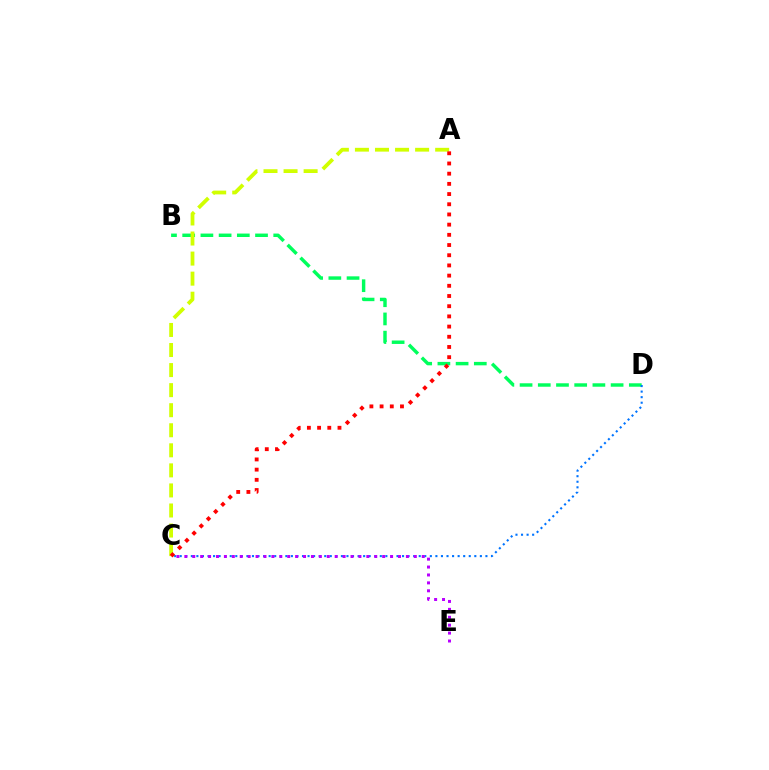{('B', 'D'): [{'color': '#00ff5c', 'line_style': 'dashed', 'thickness': 2.47}], ('C', 'D'): [{'color': '#0074ff', 'line_style': 'dotted', 'thickness': 1.51}], ('A', 'C'): [{'color': '#d1ff00', 'line_style': 'dashed', 'thickness': 2.72}, {'color': '#ff0000', 'line_style': 'dotted', 'thickness': 2.77}], ('C', 'E'): [{'color': '#b900ff', 'line_style': 'dotted', 'thickness': 2.15}]}